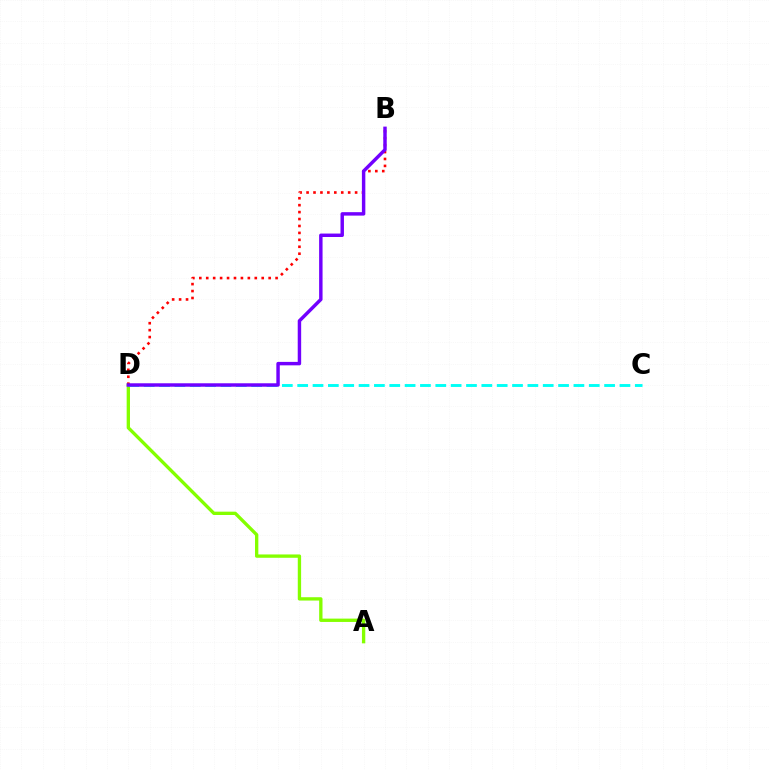{('A', 'D'): [{'color': '#84ff00', 'line_style': 'solid', 'thickness': 2.4}], ('C', 'D'): [{'color': '#00fff6', 'line_style': 'dashed', 'thickness': 2.08}], ('B', 'D'): [{'color': '#ff0000', 'line_style': 'dotted', 'thickness': 1.88}, {'color': '#7200ff', 'line_style': 'solid', 'thickness': 2.48}]}